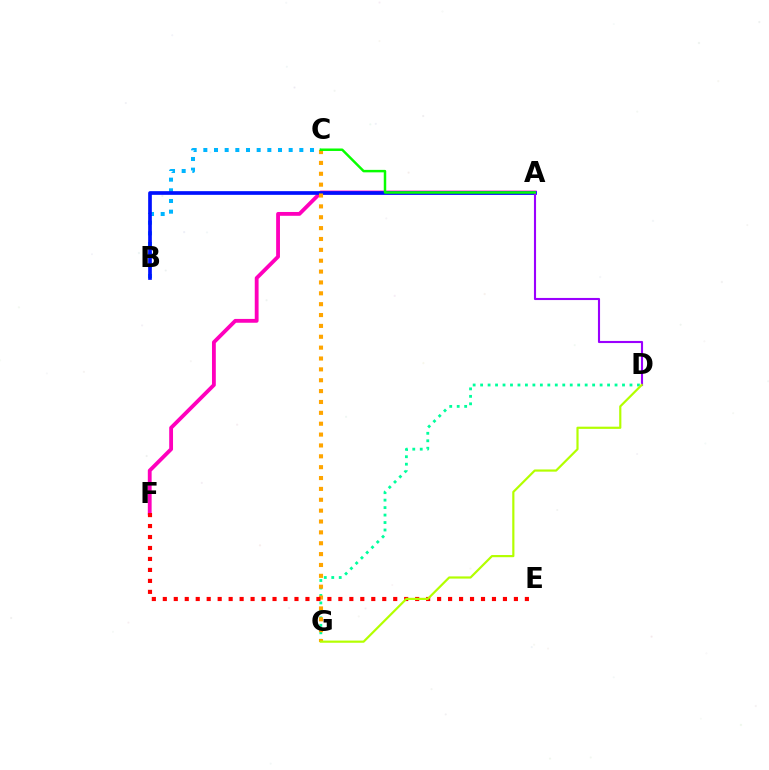{('B', 'C'): [{'color': '#00b5ff', 'line_style': 'dotted', 'thickness': 2.9}], ('D', 'G'): [{'color': '#00ff9d', 'line_style': 'dotted', 'thickness': 2.03}, {'color': '#b3ff00', 'line_style': 'solid', 'thickness': 1.57}], ('A', 'F'): [{'color': '#ff00bd', 'line_style': 'solid', 'thickness': 2.75}], ('A', 'B'): [{'color': '#0010ff', 'line_style': 'solid', 'thickness': 2.65}], ('C', 'G'): [{'color': '#ffa500', 'line_style': 'dotted', 'thickness': 2.95}], ('A', 'D'): [{'color': '#9b00ff', 'line_style': 'solid', 'thickness': 1.53}], ('E', 'F'): [{'color': '#ff0000', 'line_style': 'dotted', 'thickness': 2.98}], ('A', 'C'): [{'color': '#08ff00', 'line_style': 'solid', 'thickness': 1.78}]}